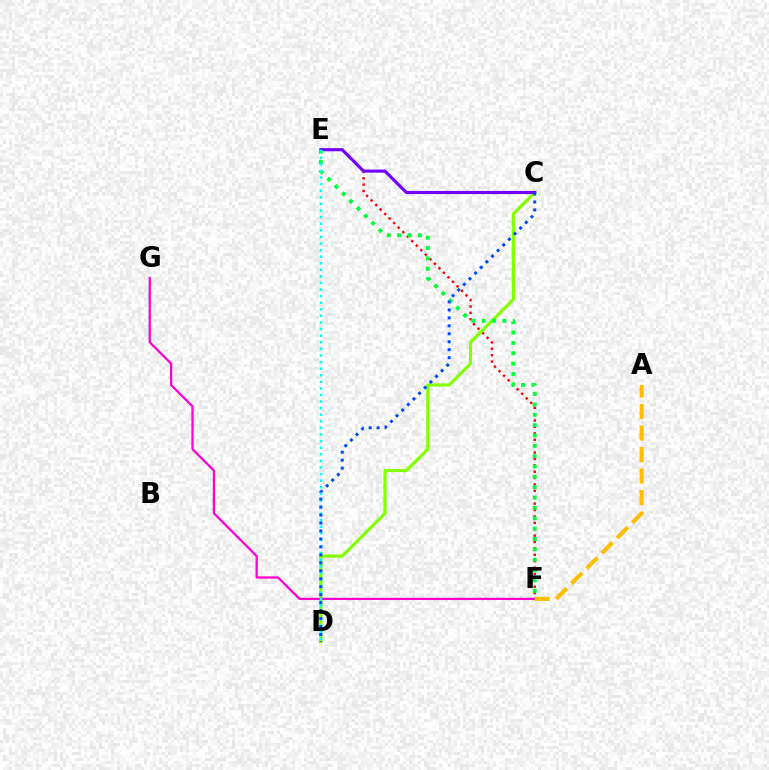{('E', 'F'): [{'color': '#ff0000', 'line_style': 'dotted', 'thickness': 1.74}, {'color': '#00ff39', 'line_style': 'dotted', 'thickness': 2.81}], ('C', 'D'): [{'color': '#84ff00', 'line_style': 'solid', 'thickness': 2.27}, {'color': '#004bff', 'line_style': 'dotted', 'thickness': 2.16}], ('F', 'G'): [{'color': '#ff00cf', 'line_style': 'solid', 'thickness': 1.62}], ('C', 'E'): [{'color': '#7200ff', 'line_style': 'solid', 'thickness': 2.23}], ('A', 'F'): [{'color': '#ffbd00', 'line_style': 'dashed', 'thickness': 2.92}], ('D', 'E'): [{'color': '#00fff6', 'line_style': 'dotted', 'thickness': 1.79}]}